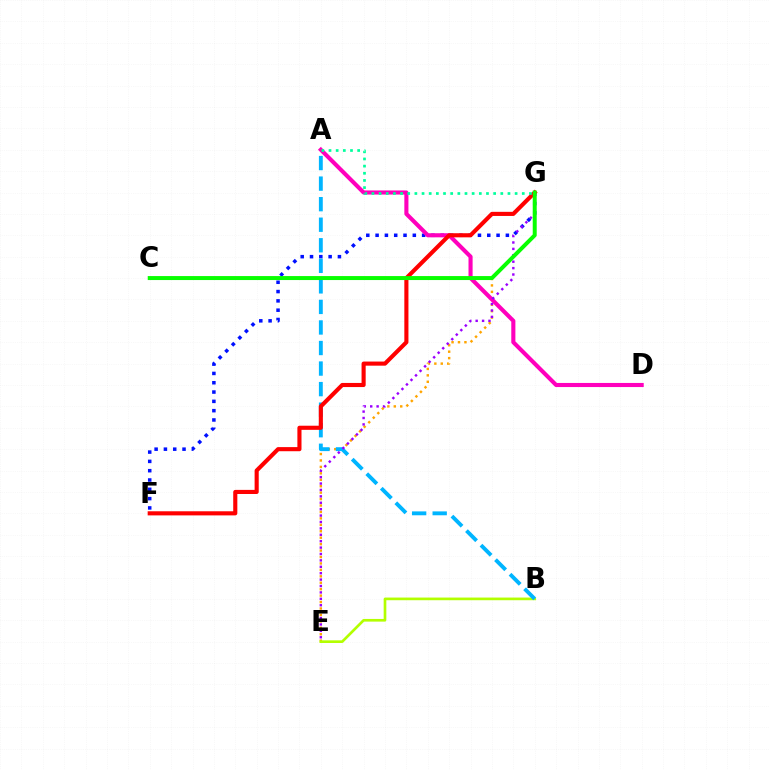{('E', 'G'): [{'color': '#ffa500', 'line_style': 'dotted', 'thickness': 1.75}, {'color': '#9b00ff', 'line_style': 'dotted', 'thickness': 1.74}], ('F', 'G'): [{'color': '#0010ff', 'line_style': 'dotted', 'thickness': 2.53}, {'color': '#ff0000', 'line_style': 'solid', 'thickness': 2.96}], ('B', 'E'): [{'color': '#b3ff00', 'line_style': 'solid', 'thickness': 1.92}], ('A', 'B'): [{'color': '#00b5ff', 'line_style': 'dashed', 'thickness': 2.79}], ('A', 'D'): [{'color': '#ff00bd', 'line_style': 'solid', 'thickness': 2.95}], ('A', 'G'): [{'color': '#00ff9d', 'line_style': 'dotted', 'thickness': 1.95}], ('C', 'G'): [{'color': '#08ff00', 'line_style': 'solid', 'thickness': 2.87}]}